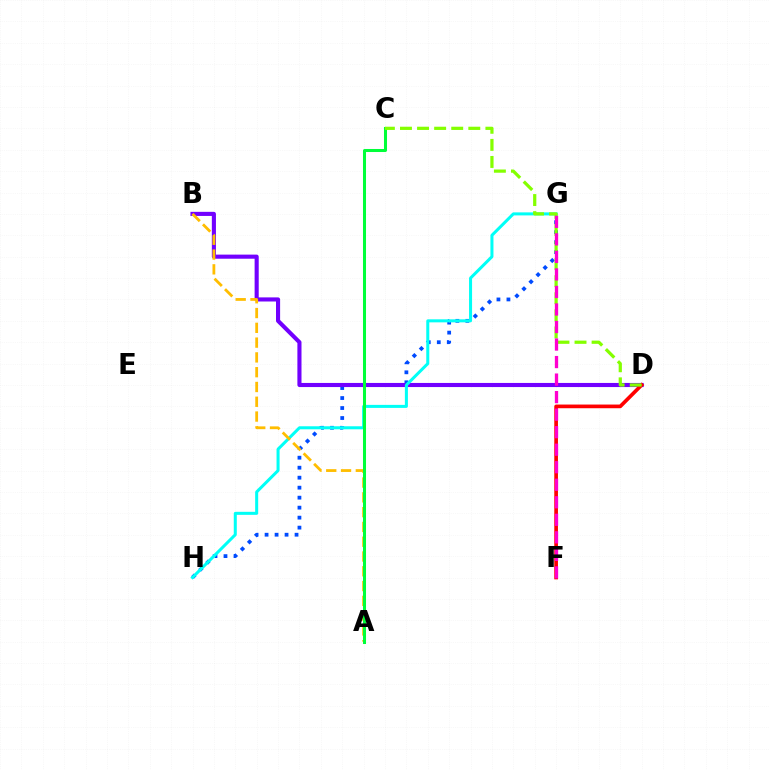{('G', 'H'): [{'color': '#004bff', 'line_style': 'dotted', 'thickness': 2.71}, {'color': '#00fff6', 'line_style': 'solid', 'thickness': 2.18}], ('B', 'D'): [{'color': '#7200ff', 'line_style': 'solid', 'thickness': 2.96}], ('D', 'F'): [{'color': '#ff0000', 'line_style': 'solid', 'thickness': 2.65}], ('A', 'B'): [{'color': '#ffbd00', 'line_style': 'dashed', 'thickness': 2.01}], ('A', 'C'): [{'color': '#00ff39', 'line_style': 'solid', 'thickness': 2.18}], ('C', 'D'): [{'color': '#84ff00', 'line_style': 'dashed', 'thickness': 2.32}], ('F', 'G'): [{'color': '#ff00cf', 'line_style': 'dashed', 'thickness': 2.38}]}